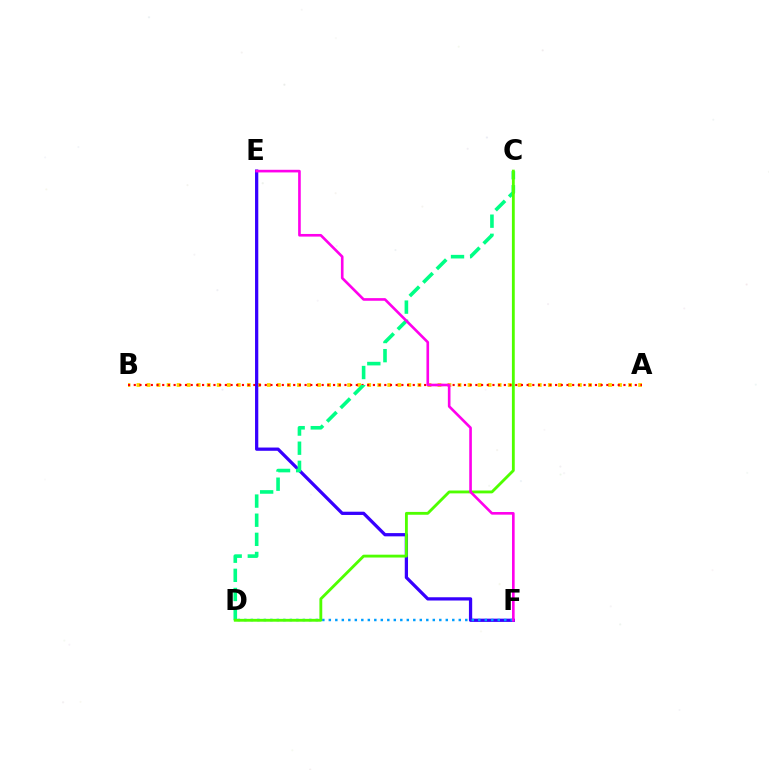{('A', 'B'): [{'color': '#ffd500', 'line_style': 'dotted', 'thickness': 2.73}, {'color': '#ff0000', 'line_style': 'dotted', 'thickness': 1.55}], ('E', 'F'): [{'color': '#3700ff', 'line_style': 'solid', 'thickness': 2.34}, {'color': '#ff00ed', 'line_style': 'solid', 'thickness': 1.9}], ('C', 'D'): [{'color': '#00ff86', 'line_style': 'dashed', 'thickness': 2.6}, {'color': '#4fff00', 'line_style': 'solid', 'thickness': 2.05}], ('D', 'F'): [{'color': '#009eff', 'line_style': 'dotted', 'thickness': 1.77}]}